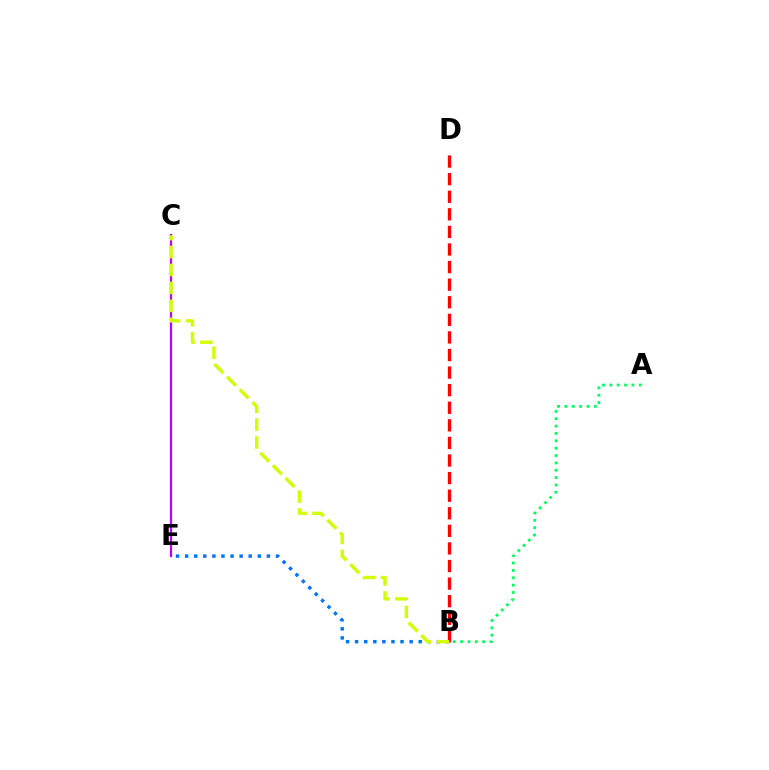{('A', 'B'): [{'color': '#00ff5c', 'line_style': 'dotted', 'thickness': 2.0}], ('C', 'E'): [{'color': '#b900ff', 'line_style': 'solid', 'thickness': 1.59}], ('B', 'E'): [{'color': '#0074ff', 'line_style': 'dotted', 'thickness': 2.47}], ('B', 'D'): [{'color': '#ff0000', 'line_style': 'dashed', 'thickness': 2.39}], ('B', 'C'): [{'color': '#d1ff00', 'line_style': 'dashed', 'thickness': 2.44}]}